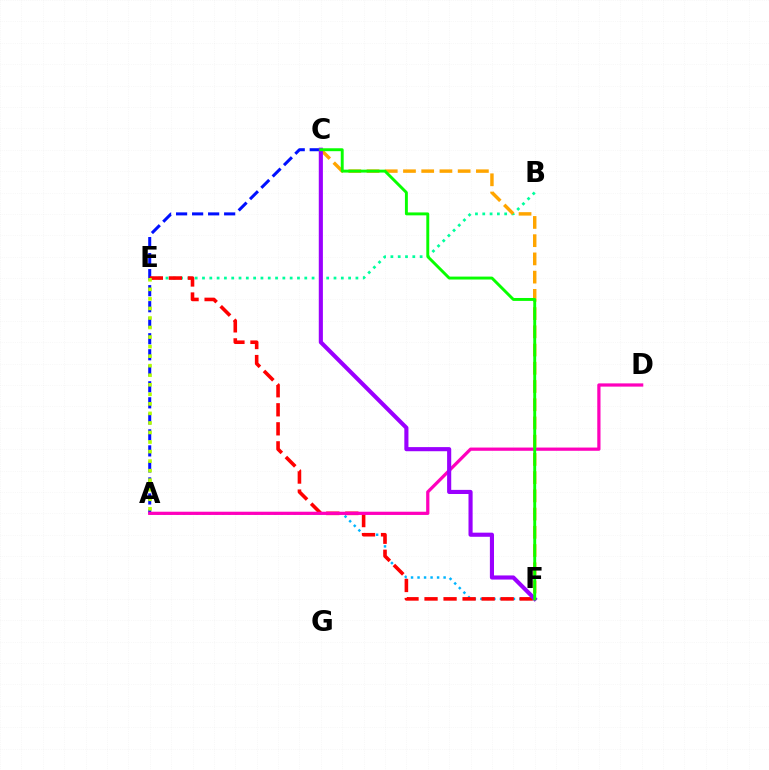{('B', 'E'): [{'color': '#00ff9d', 'line_style': 'dotted', 'thickness': 1.98}], ('C', 'F'): [{'color': '#ffa500', 'line_style': 'dashed', 'thickness': 2.48}, {'color': '#9b00ff', 'line_style': 'solid', 'thickness': 2.97}, {'color': '#08ff00', 'line_style': 'solid', 'thickness': 2.1}], ('A', 'F'): [{'color': '#00b5ff', 'line_style': 'dotted', 'thickness': 1.77}], ('A', 'C'): [{'color': '#0010ff', 'line_style': 'dashed', 'thickness': 2.18}], ('E', 'F'): [{'color': '#ff0000', 'line_style': 'dashed', 'thickness': 2.59}], ('A', 'D'): [{'color': '#ff00bd', 'line_style': 'solid', 'thickness': 2.33}], ('A', 'E'): [{'color': '#b3ff00', 'line_style': 'dotted', 'thickness': 2.59}]}